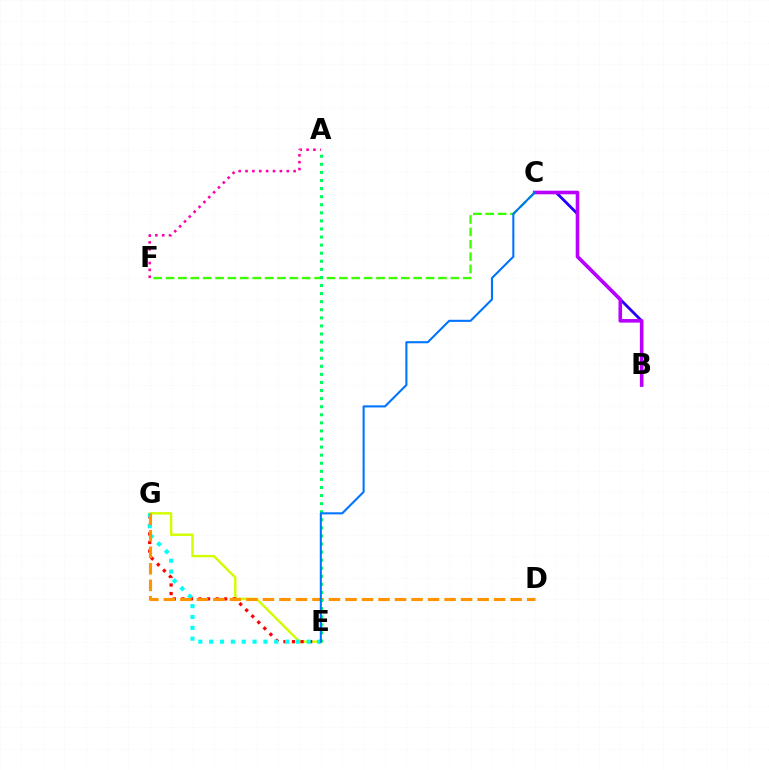{('E', 'G'): [{'color': '#d1ff00', 'line_style': 'solid', 'thickness': 1.74}, {'color': '#ff0000', 'line_style': 'dotted', 'thickness': 2.33}, {'color': '#00fff6', 'line_style': 'dotted', 'thickness': 2.95}], ('B', 'C'): [{'color': '#2500ff', 'line_style': 'solid', 'thickness': 2.03}, {'color': '#b900ff', 'line_style': 'solid', 'thickness': 2.59}], ('A', 'F'): [{'color': '#ff00ac', 'line_style': 'dotted', 'thickness': 1.87}], ('C', 'F'): [{'color': '#3dff00', 'line_style': 'dashed', 'thickness': 1.68}], ('D', 'G'): [{'color': '#ff9400', 'line_style': 'dashed', 'thickness': 2.24}], ('A', 'E'): [{'color': '#00ff5c', 'line_style': 'dotted', 'thickness': 2.19}], ('C', 'E'): [{'color': '#0074ff', 'line_style': 'solid', 'thickness': 1.51}]}